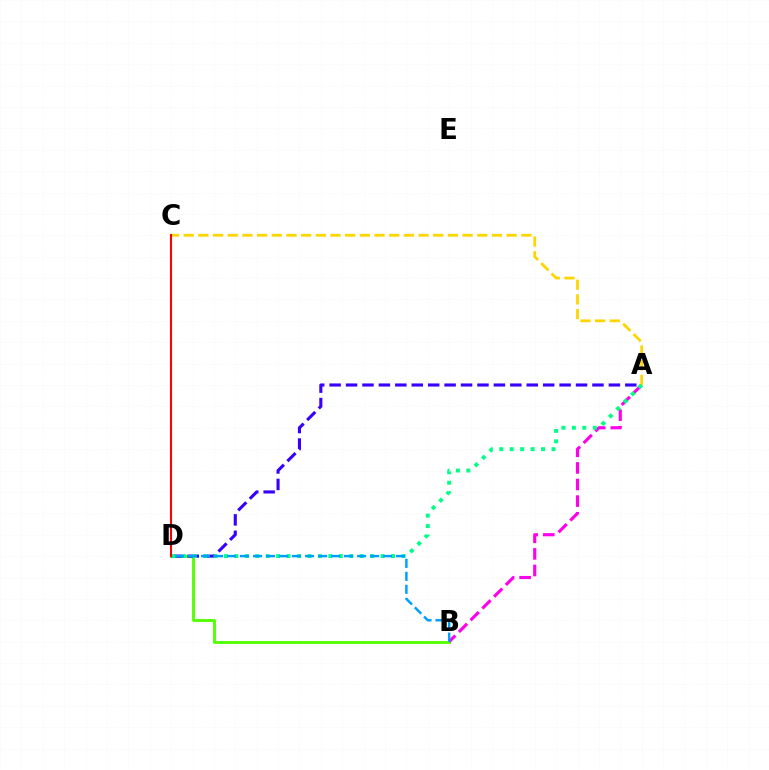{('B', 'D'): [{'color': '#4fff00', 'line_style': 'solid', 'thickness': 2.04}, {'color': '#009eff', 'line_style': 'dashed', 'thickness': 1.77}], ('A', 'D'): [{'color': '#3700ff', 'line_style': 'dashed', 'thickness': 2.23}, {'color': '#00ff86', 'line_style': 'dotted', 'thickness': 2.84}], ('A', 'B'): [{'color': '#ff00ed', 'line_style': 'dashed', 'thickness': 2.26}], ('A', 'C'): [{'color': '#ffd500', 'line_style': 'dashed', 'thickness': 1.99}], ('C', 'D'): [{'color': '#ff0000', 'line_style': 'solid', 'thickness': 1.51}]}